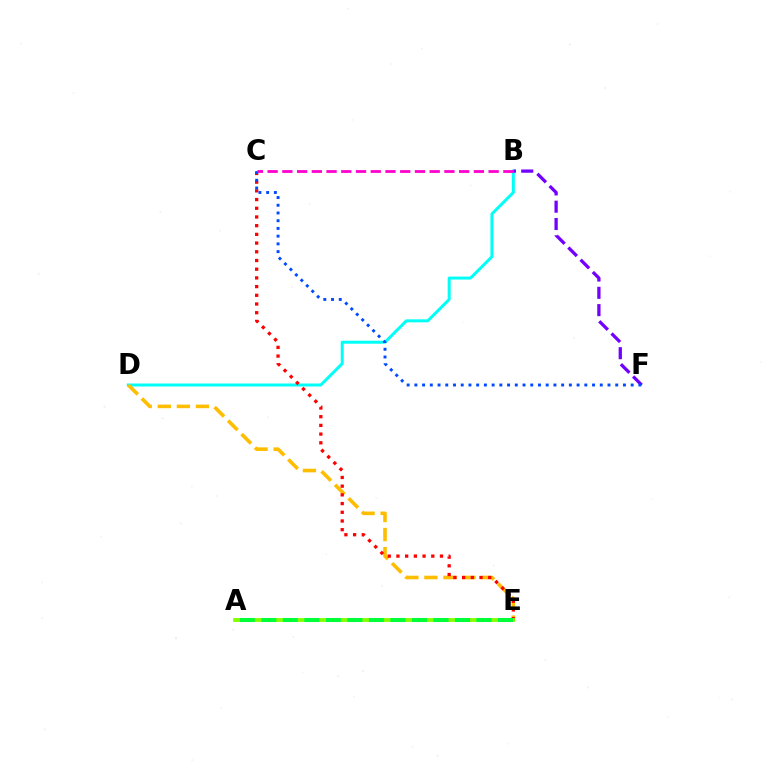{('B', 'D'): [{'color': '#00fff6', 'line_style': 'solid', 'thickness': 2.16}], ('D', 'E'): [{'color': '#ffbd00', 'line_style': 'dashed', 'thickness': 2.59}], ('B', 'F'): [{'color': '#7200ff', 'line_style': 'dashed', 'thickness': 2.35}], ('C', 'E'): [{'color': '#ff0000', 'line_style': 'dotted', 'thickness': 2.36}], ('A', 'E'): [{'color': '#84ff00', 'line_style': 'solid', 'thickness': 2.74}, {'color': '#00ff39', 'line_style': 'dashed', 'thickness': 2.92}], ('C', 'F'): [{'color': '#004bff', 'line_style': 'dotted', 'thickness': 2.1}], ('B', 'C'): [{'color': '#ff00cf', 'line_style': 'dashed', 'thickness': 2.0}]}